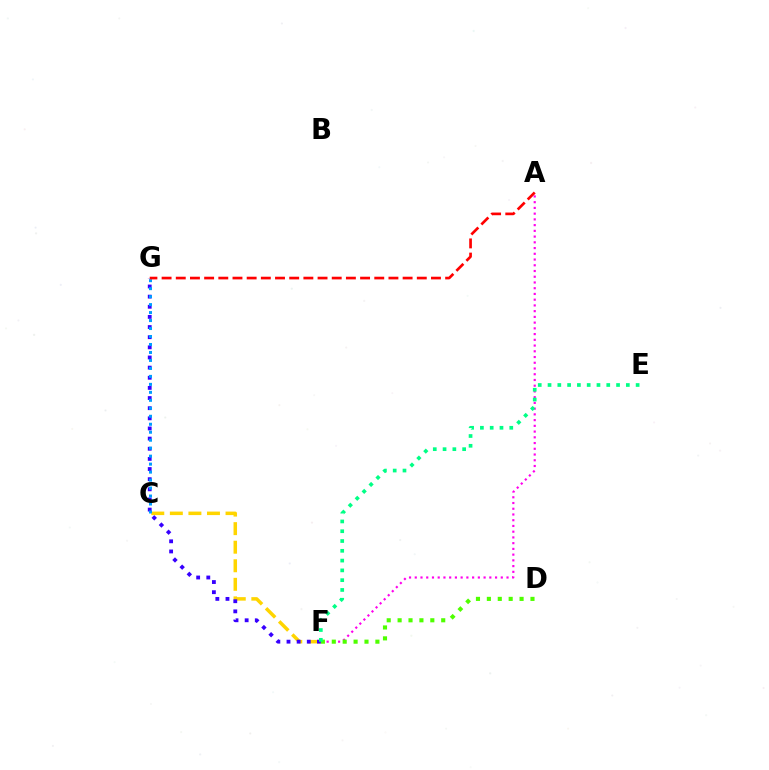{('A', 'F'): [{'color': '#ff00ed', 'line_style': 'dotted', 'thickness': 1.56}], ('D', 'F'): [{'color': '#4fff00', 'line_style': 'dotted', 'thickness': 2.96}], ('C', 'F'): [{'color': '#ffd500', 'line_style': 'dashed', 'thickness': 2.52}], ('F', 'G'): [{'color': '#3700ff', 'line_style': 'dotted', 'thickness': 2.76}], ('C', 'G'): [{'color': '#009eff', 'line_style': 'dotted', 'thickness': 2.17}], ('E', 'F'): [{'color': '#00ff86', 'line_style': 'dotted', 'thickness': 2.66}], ('A', 'G'): [{'color': '#ff0000', 'line_style': 'dashed', 'thickness': 1.93}]}